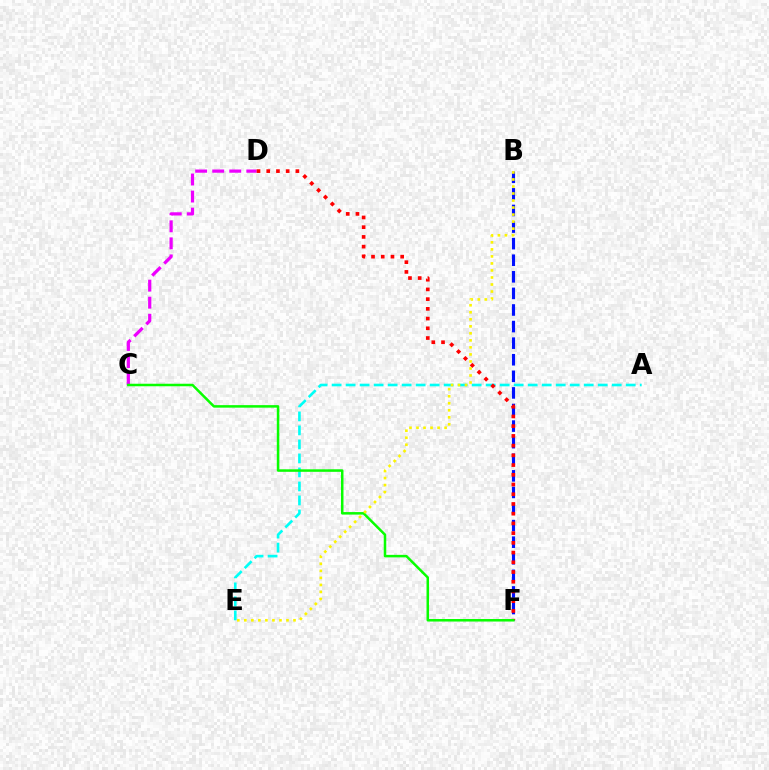{('B', 'F'): [{'color': '#0010ff', 'line_style': 'dashed', 'thickness': 2.25}], ('A', 'E'): [{'color': '#00fff6', 'line_style': 'dashed', 'thickness': 1.9}], ('C', 'D'): [{'color': '#ee00ff', 'line_style': 'dashed', 'thickness': 2.32}], ('D', 'F'): [{'color': '#ff0000', 'line_style': 'dotted', 'thickness': 2.64}], ('C', 'F'): [{'color': '#08ff00', 'line_style': 'solid', 'thickness': 1.81}], ('B', 'E'): [{'color': '#fcf500', 'line_style': 'dotted', 'thickness': 1.91}]}